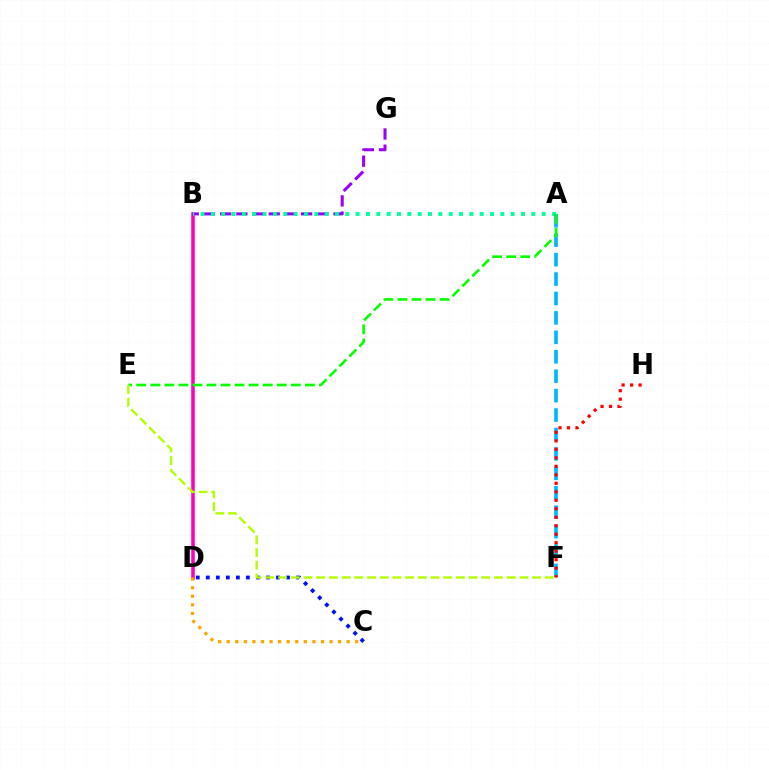{('B', 'D'): [{'color': '#ff00bd', 'line_style': 'solid', 'thickness': 2.56}], ('B', 'G'): [{'color': '#9b00ff', 'line_style': 'dashed', 'thickness': 2.2}], ('A', 'B'): [{'color': '#00ff9d', 'line_style': 'dotted', 'thickness': 2.81}], ('C', 'D'): [{'color': '#ffa500', 'line_style': 'dotted', 'thickness': 2.33}, {'color': '#0010ff', 'line_style': 'dotted', 'thickness': 2.72}], ('A', 'F'): [{'color': '#00b5ff', 'line_style': 'dashed', 'thickness': 2.64}], ('F', 'H'): [{'color': '#ff0000', 'line_style': 'dotted', 'thickness': 2.31}], ('A', 'E'): [{'color': '#08ff00', 'line_style': 'dashed', 'thickness': 1.91}], ('E', 'F'): [{'color': '#b3ff00', 'line_style': 'dashed', 'thickness': 1.73}]}